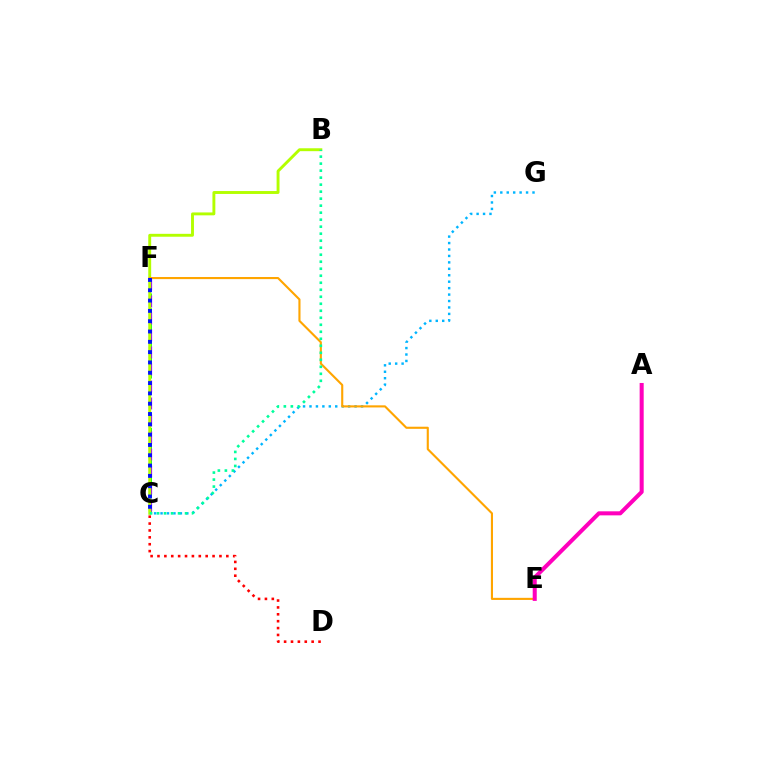{('C', 'F'): [{'color': '#08ff00', 'line_style': 'dashed', 'thickness': 2.03}, {'color': '#9b00ff', 'line_style': 'dashed', 'thickness': 2.31}, {'color': '#0010ff', 'line_style': 'dotted', 'thickness': 2.8}], ('C', 'G'): [{'color': '#00b5ff', 'line_style': 'dotted', 'thickness': 1.75}], ('B', 'C'): [{'color': '#b3ff00', 'line_style': 'solid', 'thickness': 2.09}, {'color': '#00ff9d', 'line_style': 'dotted', 'thickness': 1.9}], ('E', 'F'): [{'color': '#ffa500', 'line_style': 'solid', 'thickness': 1.52}], ('A', 'E'): [{'color': '#ff00bd', 'line_style': 'solid', 'thickness': 2.91}], ('C', 'D'): [{'color': '#ff0000', 'line_style': 'dotted', 'thickness': 1.87}]}